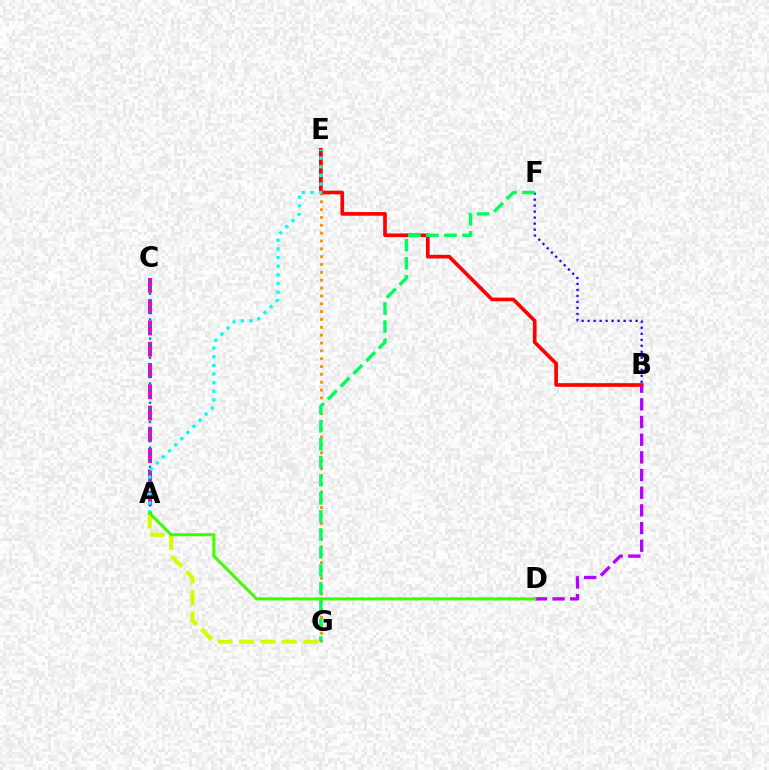{('E', 'G'): [{'color': '#ff9400', 'line_style': 'dotted', 'thickness': 2.13}], ('A', 'C'): [{'color': '#ff00ac', 'line_style': 'dashed', 'thickness': 2.89}, {'color': '#0074ff', 'line_style': 'dotted', 'thickness': 1.74}], ('B', 'E'): [{'color': '#ff0000', 'line_style': 'solid', 'thickness': 2.63}], ('B', 'F'): [{'color': '#2500ff', 'line_style': 'dotted', 'thickness': 1.63}], ('A', 'G'): [{'color': '#d1ff00', 'line_style': 'dashed', 'thickness': 2.91}], ('A', 'E'): [{'color': '#00fff6', 'line_style': 'dotted', 'thickness': 2.35}], ('B', 'D'): [{'color': '#b900ff', 'line_style': 'dashed', 'thickness': 2.4}], ('F', 'G'): [{'color': '#00ff5c', 'line_style': 'dashed', 'thickness': 2.45}], ('A', 'D'): [{'color': '#3dff00', 'line_style': 'solid', 'thickness': 2.2}]}